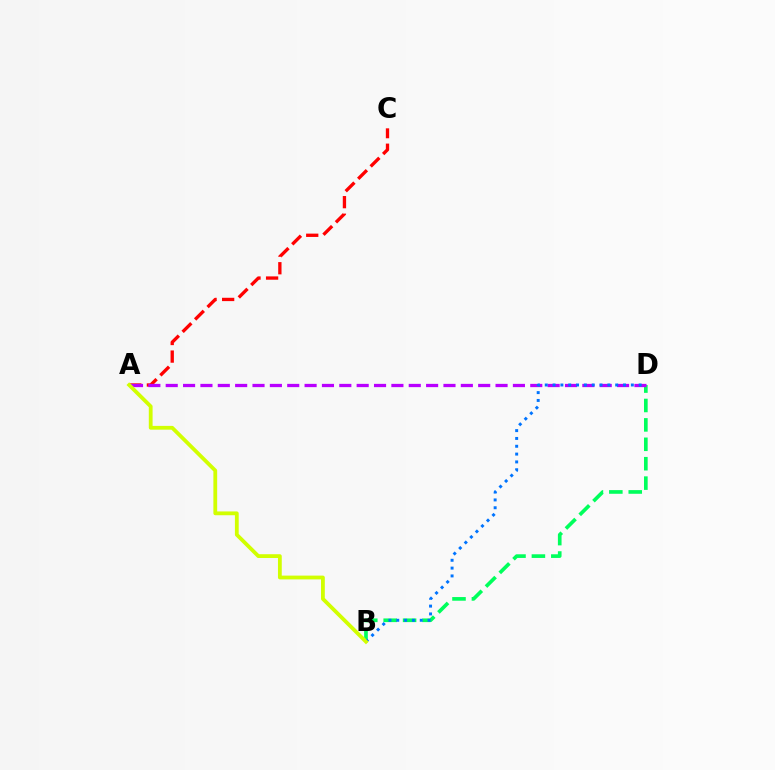{('A', 'C'): [{'color': '#ff0000', 'line_style': 'dashed', 'thickness': 2.39}], ('B', 'D'): [{'color': '#00ff5c', 'line_style': 'dashed', 'thickness': 2.64}, {'color': '#0074ff', 'line_style': 'dotted', 'thickness': 2.13}], ('A', 'D'): [{'color': '#b900ff', 'line_style': 'dashed', 'thickness': 2.36}], ('A', 'B'): [{'color': '#d1ff00', 'line_style': 'solid', 'thickness': 2.73}]}